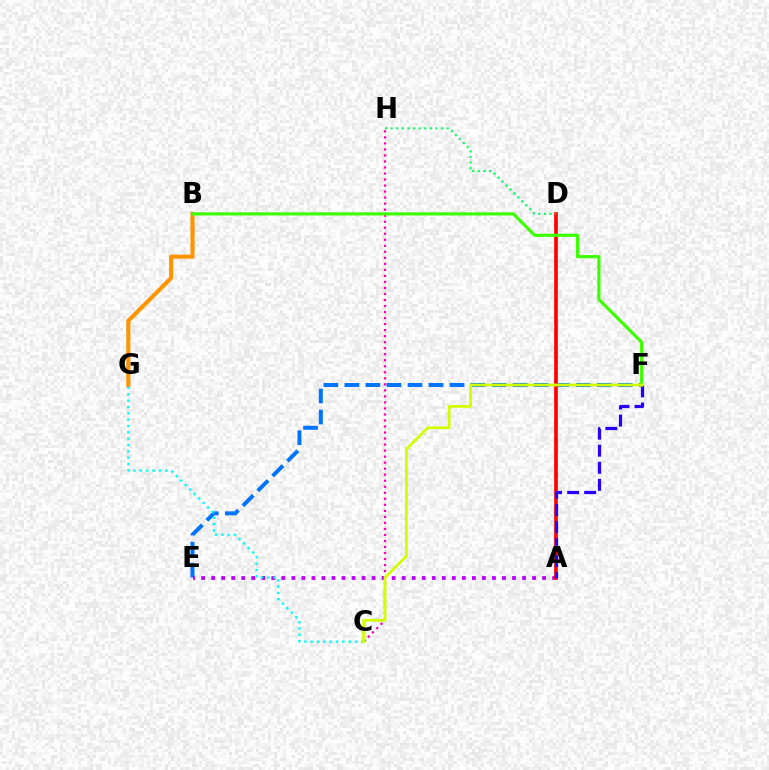{('E', 'F'): [{'color': '#0074ff', 'line_style': 'dashed', 'thickness': 2.86}], ('A', 'E'): [{'color': '#b900ff', 'line_style': 'dotted', 'thickness': 2.72}], ('B', 'G'): [{'color': '#ff9400', 'line_style': 'solid', 'thickness': 2.94}], ('A', 'D'): [{'color': '#ff0000', 'line_style': 'solid', 'thickness': 2.63}], ('C', 'H'): [{'color': '#ff00ac', 'line_style': 'dotted', 'thickness': 1.64}], ('A', 'F'): [{'color': '#2500ff', 'line_style': 'dashed', 'thickness': 2.32}], ('C', 'G'): [{'color': '#00fff6', 'line_style': 'dotted', 'thickness': 1.72}], ('D', 'H'): [{'color': '#00ff5c', 'line_style': 'dotted', 'thickness': 1.52}], ('B', 'F'): [{'color': '#3dff00', 'line_style': 'solid', 'thickness': 2.29}], ('C', 'F'): [{'color': '#d1ff00', 'line_style': 'solid', 'thickness': 2.0}]}